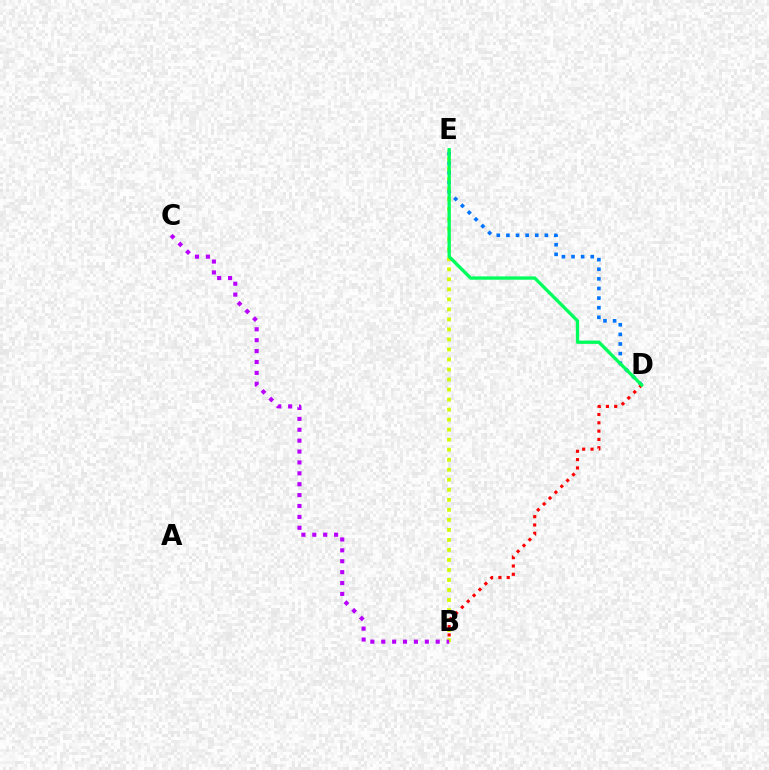{('B', 'E'): [{'color': '#d1ff00', 'line_style': 'dotted', 'thickness': 2.72}], ('D', 'E'): [{'color': '#0074ff', 'line_style': 'dotted', 'thickness': 2.61}, {'color': '#00ff5c', 'line_style': 'solid', 'thickness': 2.39}], ('B', 'C'): [{'color': '#b900ff', 'line_style': 'dotted', 'thickness': 2.96}], ('B', 'D'): [{'color': '#ff0000', 'line_style': 'dotted', 'thickness': 2.26}]}